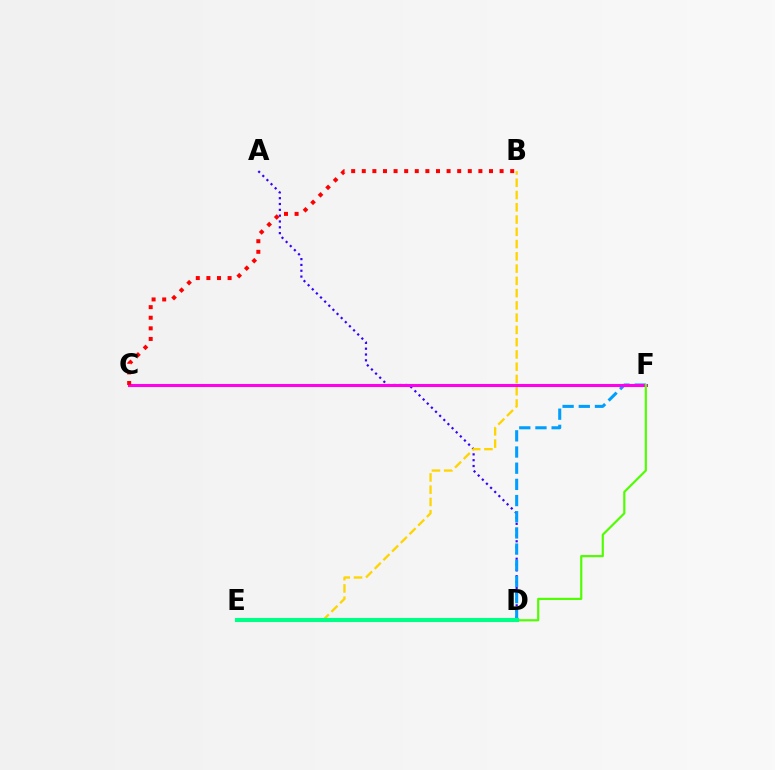{('A', 'D'): [{'color': '#3700ff', 'line_style': 'dotted', 'thickness': 1.58}], ('B', 'E'): [{'color': '#ffd500', 'line_style': 'dashed', 'thickness': 1.67}], ('D', 'F'): [{'color': '#009eff', 'line_style': 'dashed', 'thickness': 2.2}, {'color': '#4fff00', 'line_style': 'solid', 'thickness': 1.57}], ('C', 'F'): [{'color': '#ff00ed', 'line_style': 'solid', 'thickness': 2.2}], ('B', 'C'): [{'color': '#ff0000', 'line_style': 'dotted', 'thickness': 2.88}], ('D', 'E'): [{'color': '#00ff86', 'line_style': 'solid', 'thickness': 2.96}]}